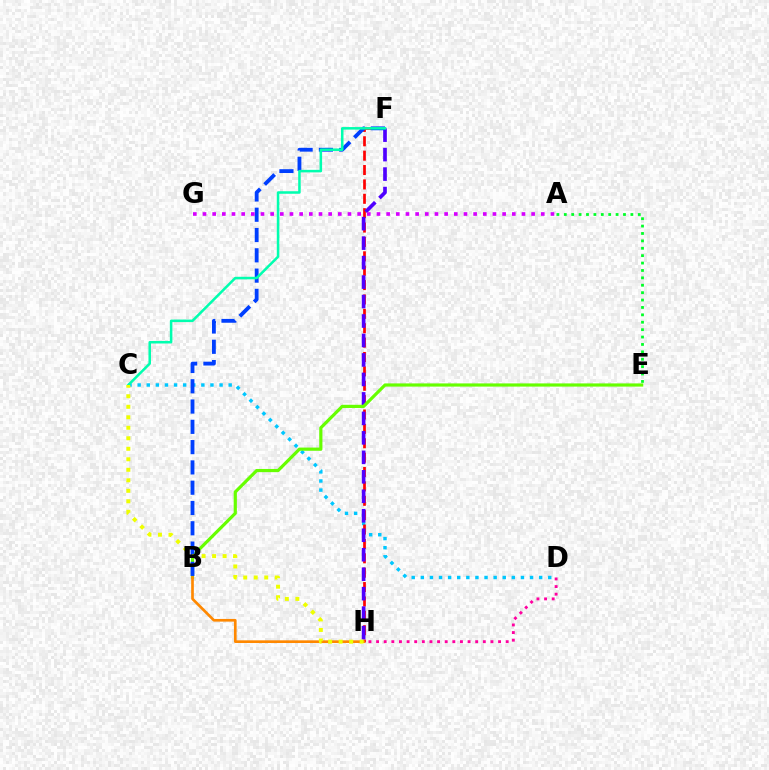{('C', 'D'): [{'color': '#00c7ff', 'line_style': 'dotted', 'thickness': 2.47}], ('F', 'H'): [{'color': '#ff0000', 'line_style': 'dashed', 'thickness': 1.95}, {'color': '#4f00ff', 'line_style': 'dashed', 'thickness': 2.65}], ('D', 'H'): [{'color': '#ff00a0', 'line_style': 'dotted', 'thickness': 2.07}], ('B', 'E'): [{'color': '#66ff00', 'line_style': 'solid', 'thickness': 2.29}], ('B', 'H'): [{'color': '#ff8800', 'line_style': 'solid', 'thickness': 1.92}], ('B', 'F'): [{'color': '#003fff', 'line_style': 'dashed', 'thickness': 2.76}], ('C', 'F'): [{'color': '#00ffaf', 'line_style': 'solid', 'thickness': 1.82}], ('C', 'H'): [{'color': '#eeff00', 'line_style': 'dotted', 'thickness': 2.85}], ('A', 'E'): [{'color': '#00ff27', 'line_style': 'dotted', 'thickness': 2.01}], ('A', 'G'): [{'color': '#d600ff', 'line_style': 'dotted', 'thickness': 2.63}]}